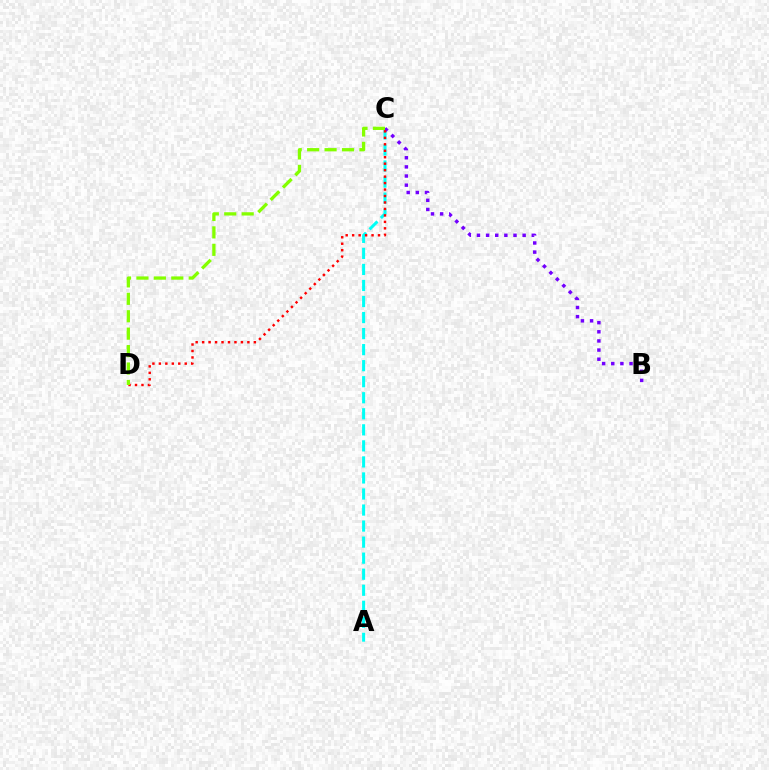{('A', 'C'): [{'color': '#00fff6', 'line_style': 'dashed', 'thickness': 2.18}], ('B', 'C'): [{'color': '#7200ff', 'line_style': 'dotted', 'thickness': 2.48}], ('C', 'D'): [{'color': '#ff0000', 'line_style': 'dotted', 'thickness': 1.76}, {'color': '#84ff00', 'line_style': 'dashed', 'thickness': 2.37}]}